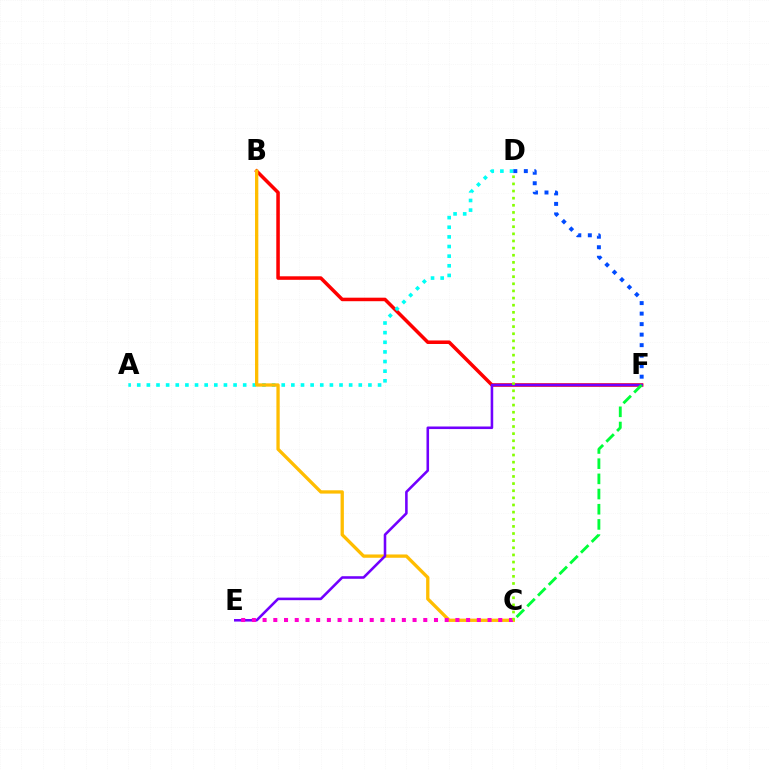{('B', 'F'): [{'color': '#ff0000', 'line_style': 'solid', 'thickness': 2.54}], ('A', 'D'): [{'color': '#00fff6', 'line_style': 'dotted', 'thickness': 2.62}], ('B', 'C'): [{'color': '#ffbd00', 'line_style': 'solid', 'thickness': 2.38}], ('E', 'F'): [{'color': '#7200ff', 'line_style': 'solid', 'thickness': 1.85}], ('C', 'E'): [{'color': '#ff00cf', 'line_style': 'dotted', 'thickness': 2.91}], ('C', 'F'): [{'color': '#00ff39', 'line_style': 'dashed', 'thickness': 2.06}], ('D', 'F'): [{'color': '#004bff', 'line_style': 'dotted', 'thickness': 2.86}], ('C', 'D'): [{'color': '#84ff00', 'line_style': 'dotted', 'thickness': 1.94}]}